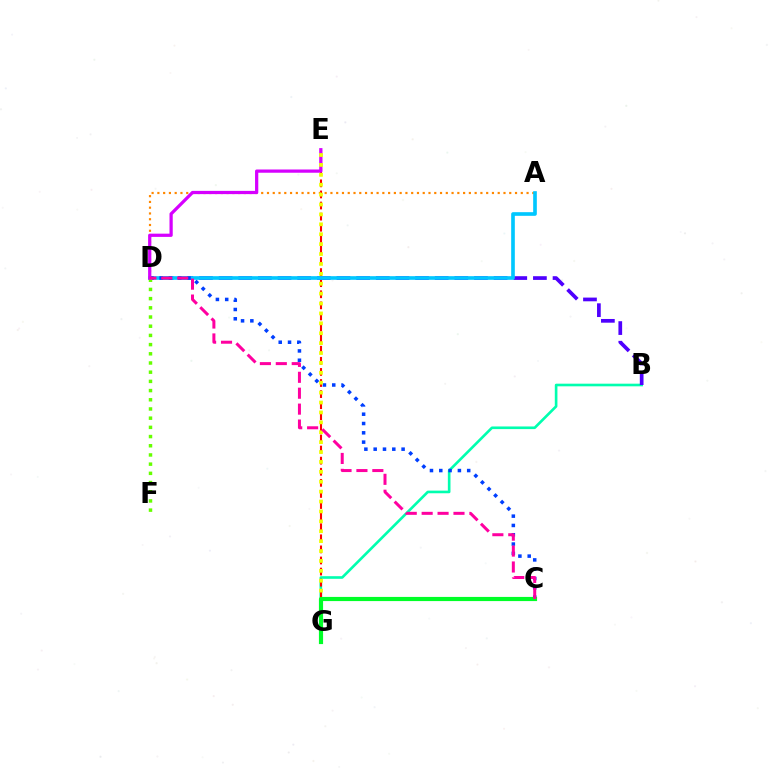{('B', 'G'): [{'color': '#00ffaf', 'line_style': 'solid', 'thickness': 1.9}], ('E', 'G'): [{'color': '#ff0000', 'line_style': 'dashed', 'thickness': 1.51}, {'color': '#eeff00', 'line_style': 'dotted', 'thickness': 2.69}], ('A', 'D'): [{'color': '#ff8800', 'line_style': 'dotted', 'thickness': 1.57}, {'color': '#00c7ff', 'line_style': 'solid', 'thickness': 2.63}], ('B', 'D'): [{'color': '#4f00ff', 'line_style': 'dashed', 'thickness': 2.67}], ('C', 'D'): [{'color': '#003fff', 'line_style': 'dotted', 'thickness': 2.53}, {'color': '#ff00a0', 'line_style': 'dashed', 'thickness': 2.16}], ('D', 'F'): [{'color': '#66ff00', 'line_style': 'dotted', 'thickness': 2.5}], ('D', 'E'): [{'color': '#d600ff', 'line_style': 'solid', 'thickness': 2.33}], ('C', 'G'): [{'color': '#00ff27', 'line_style': 'solid', 'thickness': 3.0}]}